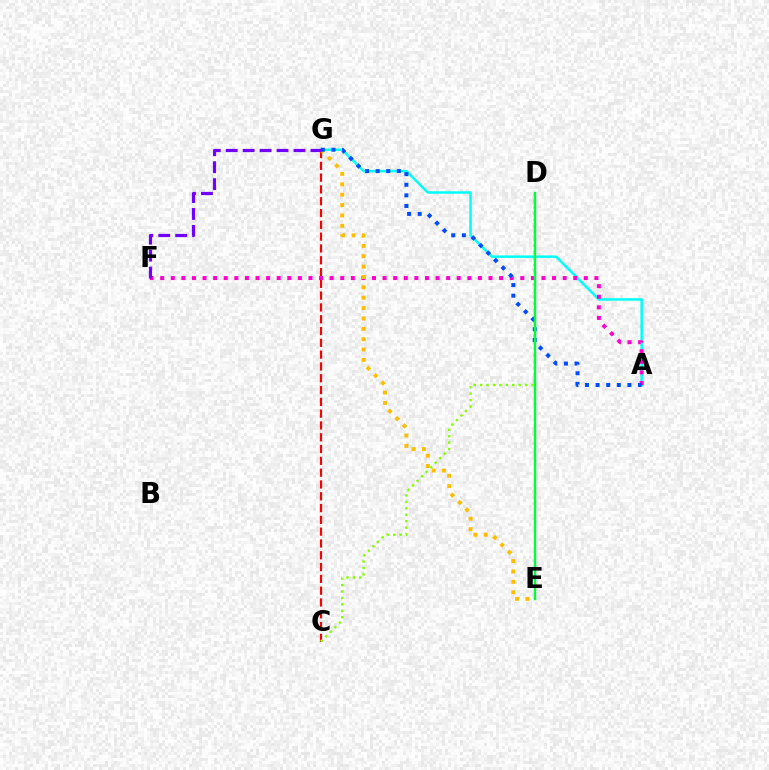{('A', 'G'): [{'color': '#00fff6', 'line_style': 'solid', 'thickness': 1.8}, {'color': '#004bff', 'line_style': 'dotted', 'thickness': 2.88}], ('C', 'G'): [{'color': '#ff0000', 'line_style': 'dashed', 'thickness': 1.6}], ('C', 'D'): [{'color': '#84ff00', 'line_style': 'dotted', 'thickness': 1.74}], ('A', 'F'): [{'color': '#ff00cf', 'line_style': 'dotted', 'thickness': 2.88}], ('E', 'G'): [{'color': '#ffbd00', 'line_style': 'dotted', 'thickness': 2.82}], ('F', 'G'): [{'color': '#7200ff', 'line_style': 'dashed', 'thickness': 2.3}], ('D', 'E'): [{'color': '#00ff39', 'line_style': 'solid', 'thickness': 1.76}]}